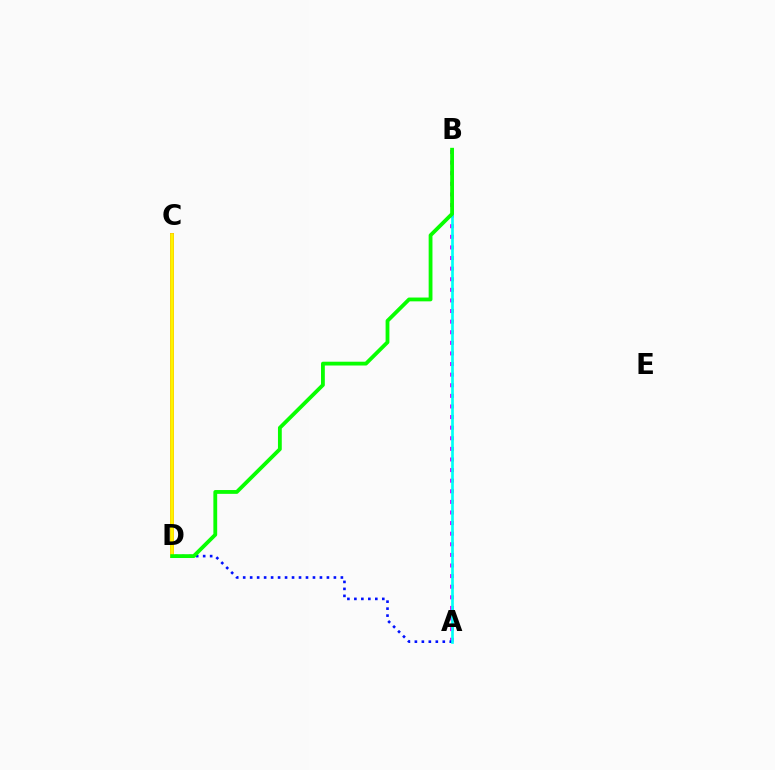{('A', 'B'): [{'color': '#ee00ff', 'line_style': 'dotted', 'thickness': 2.88}, {'color': '#00fff6', 'line_style': 'solid', 'thickness': 1.93}], ('A', 'D'): [{'color': '#0010ff', 'line_style': 'dotted', 'thickness': 1.9}], ('C', 'D'): [{'color': '#ff0000', 'line_style': 'solid', 'thickness': 2.76}, {'color': '#fcf500', 'line_style': 'solid', 'thickness': 2.68}], ('B', 'D'): [{'color': '#08ff00', 'line_style': 'solid', 'thickness': 2.74}]}